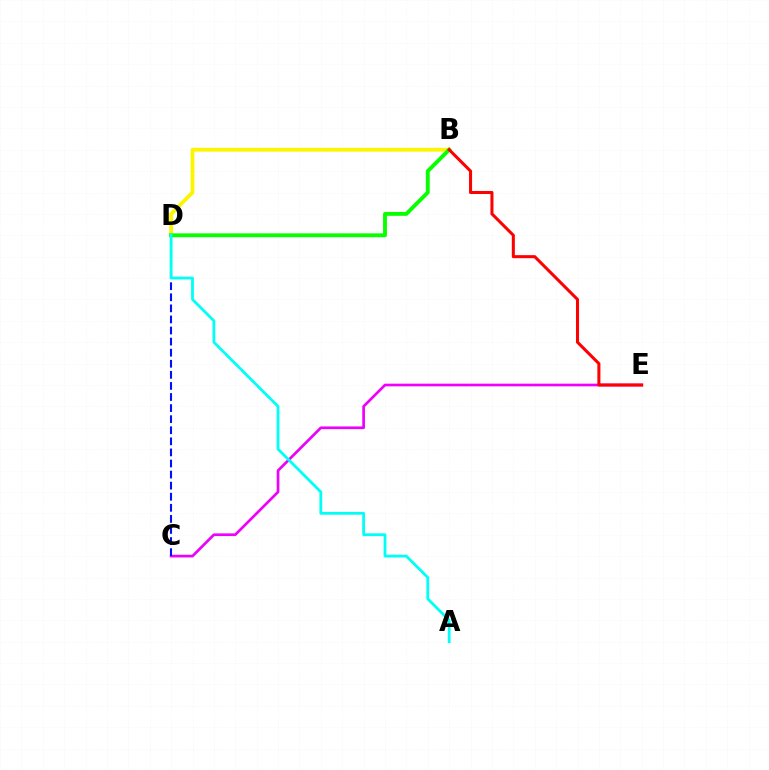{('C', 'E'): [{'color': '#ee00ff', 'line_style': 'solid', 'thickness': 1.94}], ('B', 'D'): [{'color': '#fcf500', 'line_style': 'solid', 'thickness': 2.74}, {'color': '#08ff00', 'line_style': 'solid', 'thickness': 2.79}], ('C', 'D'): [{'color': '#0010ff', 'line_style': 'dashed', 'thickness': 1.51}], ('A', 'D'): [{'color': '#00fff6', 'line_style': 'solid', 'thickness': 2.01}], ('B', 'E'): [{'color': '#ff0000', 'line_style': 'solid', 'thickness': 2.19}]}